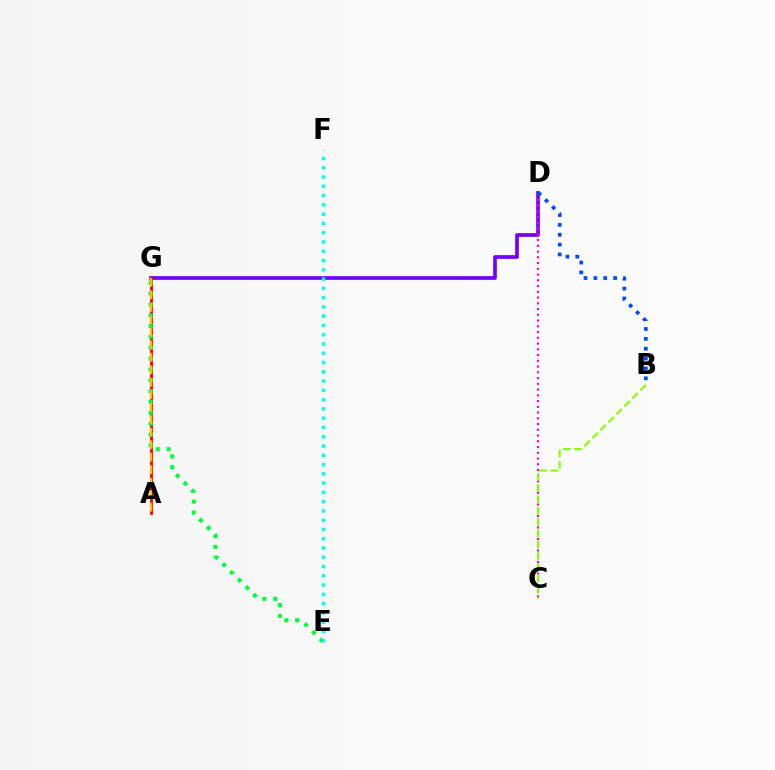{('D', 'G'): [{'color': '#7200ff', 'line_style': 'solid', 'thickness': 2.66}], ('A', 'G'): [{'color': '#ff0000', 'line_style': 'solid', 'thickness': 2.04}, {'color': '#ffbd00', 'line_style': 'dashed', 'thickness': 1.7}], ('C', 'D'): [{'color': '#ff00cf', 'line_style': 'dotted', 'thickness': 1.56}], ('E', 'G'): [{'color': '#00ff39', 'line_style': 'dotted', 'thickness': 2.95}], ('B', 'C'): [{'color': '#84ff00', 'line_style': 'dashed', 'thickness': 1.53}], ('B', 'D'): [{'color': '#004bff', 'line_style': 'dotted', 'thickness': 2.68}], ('E', 'F'): [{'color': '#00fff6', 'line_style': 'dotted', 'thickness': 2.52}]}